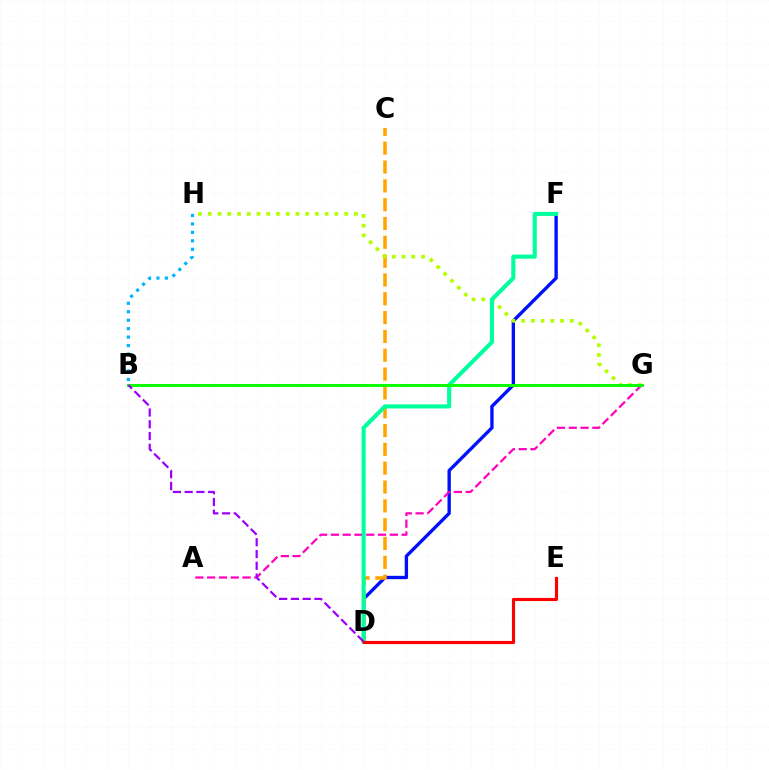{('B', 'H'): [{'color': '#00b5ff', 'line_style': 'dotted', 'thickness': 2.3}], ('D', 'F'): [{'color': '#0010ff', 'line_style': 'solid', 'thickness': 2.4}, {'color': '#00ff9d', 'line_style': 'solid', 'thickness': 2.94}], ('C', 'D'): [{'color': '#ffa500', 'line_style': 'dashed', 'thickness': 2.56}], ('G', 'H'): [{'color': '#b3ff00', 'line_style': 'dotted', 'thickness': 2.65}], ('A', 'G'): [{'color': '#ff00bd', 'line_style': 'dashed', 'thickness': 1.6}], ('B', 'G'): [{'color': '#08ff00', 'line_style': 'solid', 'thickness': 2.1}], ('B', 'D'): [{'color': '#9b00ff', 'line_style': 'dashed', 'thickness': 1.6}], ('D', 'E'): [{'color': '#ff0000', 'line_style': 'solid', 'thickness': 2.26}]}